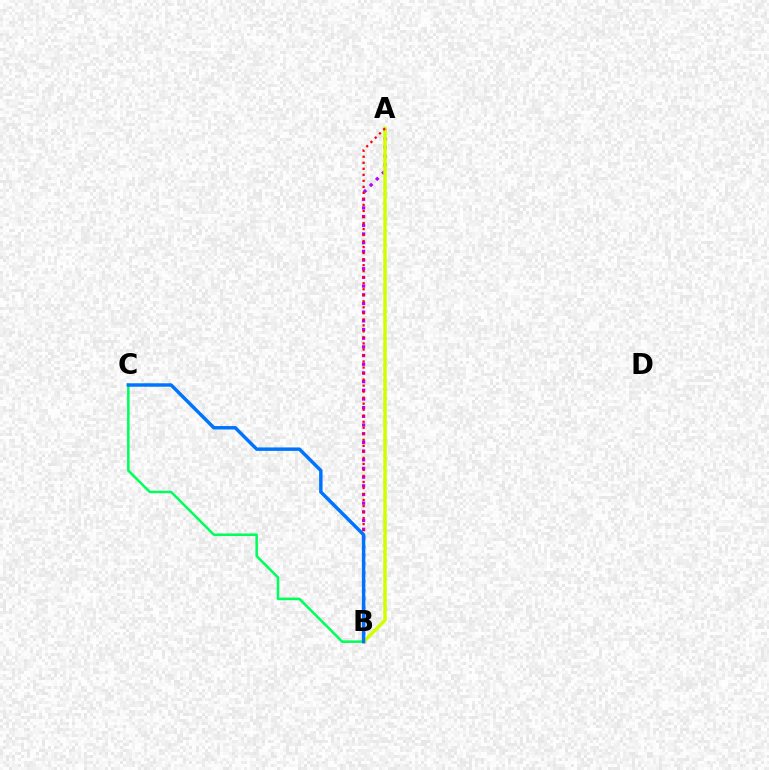{('A', 'B'): [{'color': '#b900ff', 'line_style': 'dotted', 'thickness': 2.36}, {'color': '#d1ff00', 'line_style': 'solid', 'thickness': 2.53}, {'color': '#ff0000', 'line_style': 'dotted', 'thickness': 1.64}], ('B', 'C'): [{'color': '#00ff5c', 'line_style': 'solid', 'thickness': 1.83}, {'color': '#0074ff', 'line_style': 'solid', 'thickness': 2.48}]}